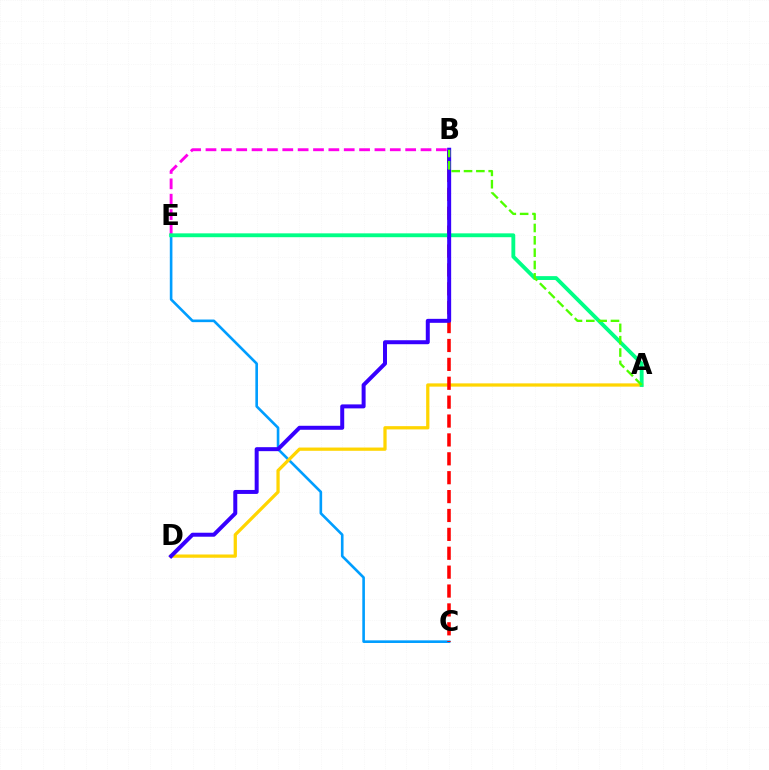{('C', 'E'): [{'color': '#009eff', 'line_style': 'solid', 'thickness': 1.89}], ('B', 'E'): [{'color': '#ff00ed', 'line_style': 'dashed', 'thickness': 2.09}], ('A', 'D'): [{'color': '#ffd500', 'line_style': 'solid', 'thickness': 2.34}], ('B', 'C'): [{'color': '#ff0000', 'line_style': 'dashed', 'thickness': 2.57}], ('A', 'E'): [{'color': '#00ff86', 'line_style': 'solid', 'thickness': 2.77}], ('B', 'D'): [{'color': '#3700ff', 'line_style': 'solid', 'thickness': 2.87}], ('A', 'B'): [{'color': '#4fff00', 'line_style': 'dashed', 'thickness': 1.68}]}